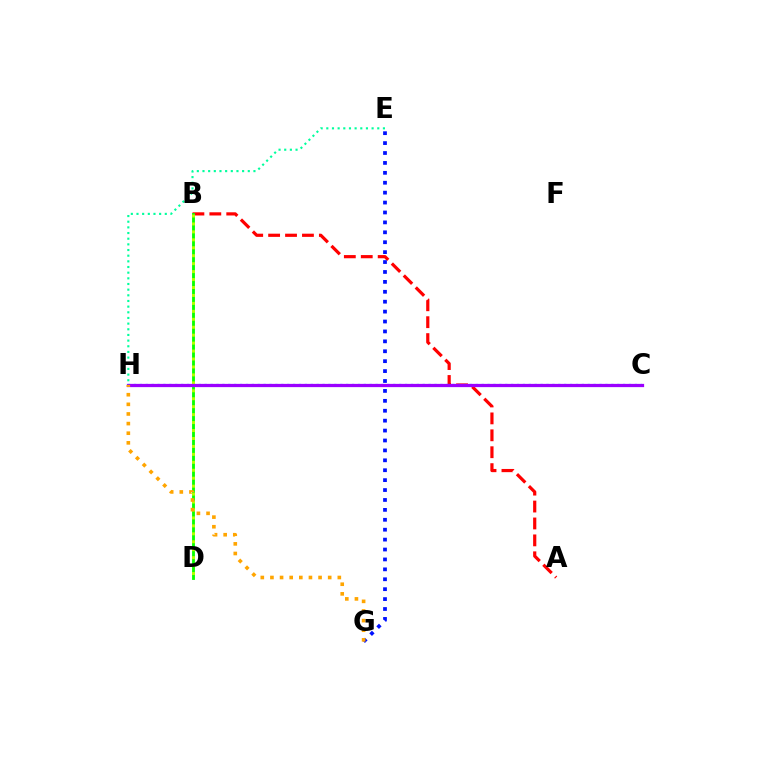{('C', 'H'): [{'color': '#ff00bd', 'line_style': 'dotted', 'thickness': 2.04}, {'color': '#00b5ff', 'line_style': 'dotted', 'thickness': 1.6}, {'color': '#9b00ff', 'line_style': 'solid', 'thickness': 2.34}], ('A', 'B'): [{'color': '#ff0000', 'line_style': 'dashed', 'thickness': 2.3}], ('E', 'G'): [{'color': '#0010ff', 'line_style': 'dotted', 'thickness': 2.69}], ('B', 'D'): [{'color': '#08ff00', 'line_style': 'solid', 'thickness': 2.04}, {'color': '#b3ff00', 'line_style': 'dotted', 'thickness': 2.16}], ('E', 'H'): [{'color': '#00ff9d', 'line_style': 'dotted', 'thickness': 1.54}], ('G', 'H'): [{'color': '#ffa500', 'line_style': 'dotted', 'thickness': 2.62}]}